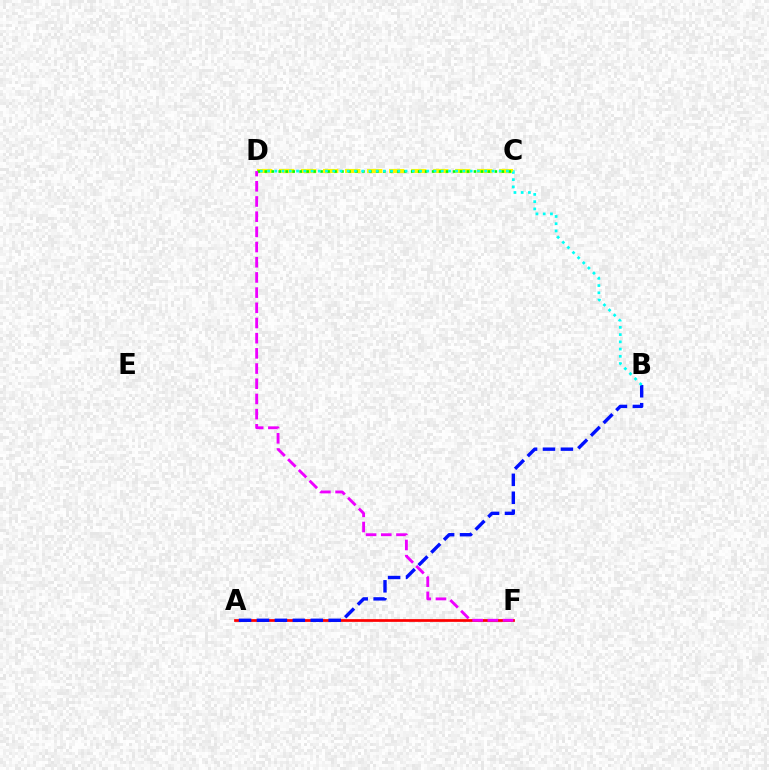{('C', 'D'): [{'color': '#fcf500', 'line_style': 'dashed', 'thickness': 2.99}, {'color': '#08ff00', 'line_style': 'dotted', 'thickness': 1.89}], ('A', 'F'): [{'color': '#ff0000', 'line_style': 'solid', 'thickness': 1.97}], ('A', 'B'): [{'color': '#0010ff', 'line_style': 'dashed', 'thickness': 2.44}], ('B', 'D'): [{'color': '#00fff6', 'line_style': 'dotted', 'thickness': 1.97}], ('D', 'F'): [{'color': '#ee00ff', 'line_style': 'dashed', 'thickness': 2.06}]}